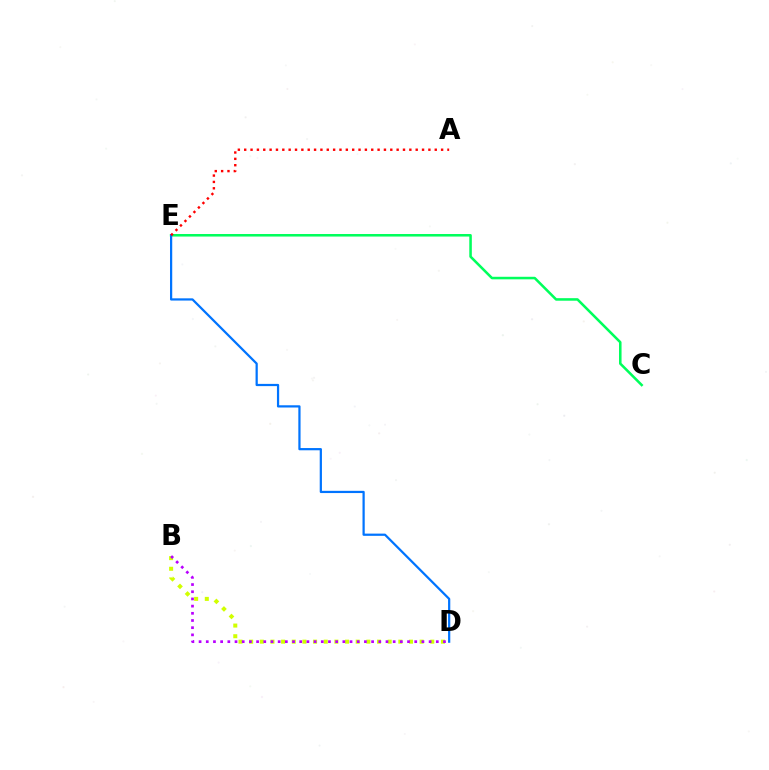{('B', 'D'): [{'color': '#d1ff00', 'line_style': 'dotted', 'thickness': 2.9}, {'color': '#b900ff', 'line_style': 'dotted', 'thickness': 1.95}], ('C', 'E'): [{'color': '#00ff5c', 'line_style': 'solid', 'thickness': 1.83}], ('D', 'E'): [{'color': '#0074ff', 'line_style': 'solid', 'thickness': 1.6}], ('A', 'E'): [{'color': '#ff0000', 'line_style': 'dotted', 'thickness': 1.73}]}